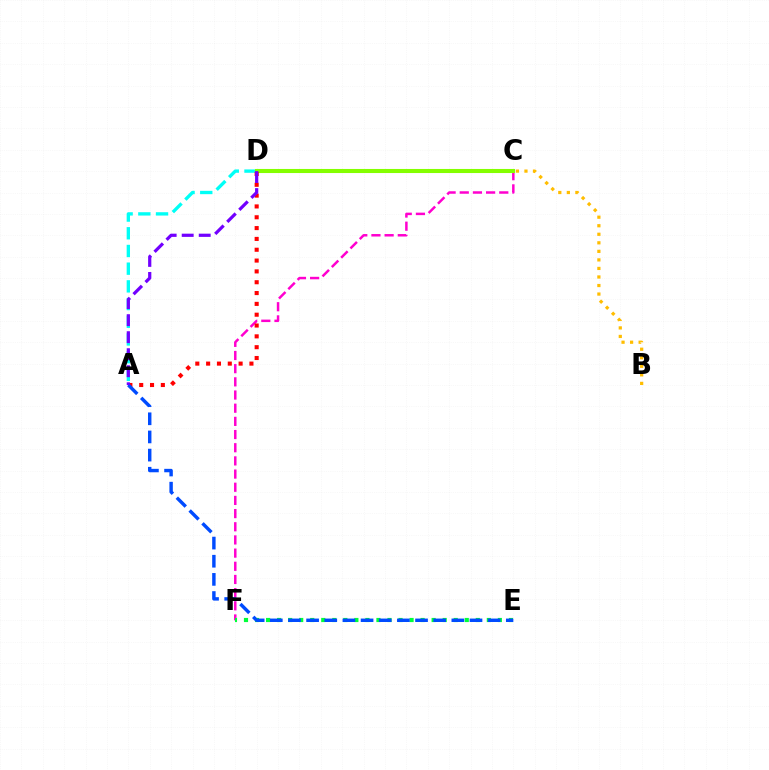{('C', 'F'): [{'color': '#ff00cf', 'line_style': 'dashed', 'thickness': 1.79}], ('B', 'C'): [{'color': '#ffbd00', 'line_style': 'dotted', 'thickness': 2.32}], ('A', 'D'): [{'color': '#00fff6', 'line_style': 'dashed', 'thickness': 2.4}, {'color': '#ff0000', 'line_style': 'dotted', 'thickness': 2.94}, {'color': '#7200ff', 'line_style': 'dashed', 'thickness': 2.31}], ('C', 'D'): [{'color': '#84ff00', 'line_style': 'solid', 'thickness': 2.94}], ('E', 'F'): [{'color': '#00ff39', 'line_style': 'dotted', 'thickness': 3.0}], ('A', 'E'): [{'color': '#004bff', 'line_style': 'dashed', 'thickness': 2.47}]}